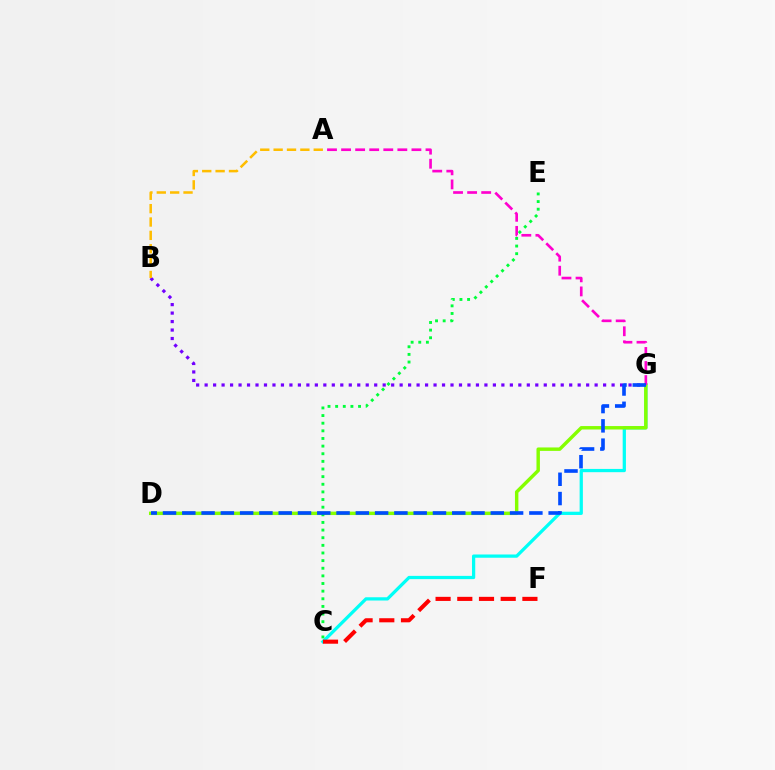{('C', 'G'): [{'color': '#00fff6', 'line_style': 'solid', 'thickness': 2.34}], ('B', 'G'): [{'color': '#7200ff', 'line_style': 'dotted', 'thickness': 2.3}], ('D', 'G'): [{'color': '#84ff00', 'line_style': 'solid', 'thickness': 2.47}, {'color': '#004bff', 'line_style': 'dashed', 'thickness': 2.62}], ('C', 'E'): [{'color': '#00ff39', 'line_style': 'dotted', 'thickness': 2.07}], ('A', 'G'): [{'color': '#ff00cf', 'line_style': 'dashed', 'thickness': 1.91}], ('C', 'F'): [{'color': '#ff0000', 'line_style': 'dashed', 'thickness': 2.95}], ('A', 'B'): [{'color': '#ffbd00', 'line_style': 'dashed', 'thickness': 1.82}]}